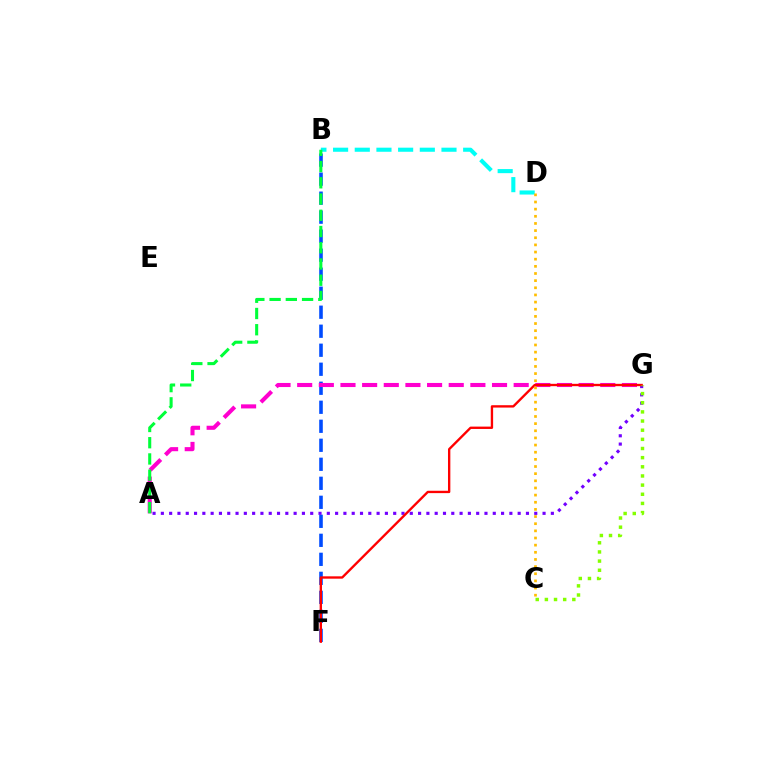{('B', 'F'): [{'color': '#004bff', 'line_style': 'dashed', 'thickness': 2.58}], ('A', 'G'): [{'color': '#7200ff', 'line_style': 'dotted', 'thickness': 2.25}, {'color': '#ff00cf', 'line_style': 'dashed', 'thickness': 2.94}], ('F', 'G'): [{'color': '#ff0000', 'line_style': 'solid', 'thickness': 1.7}], ('B', 'D'): [{'color': '#00fff6', 'line_style': 'dashed', 'thickness': 2.95}], ('C', 'G'): [{'color': '#84ff00', 'line_style': 'dotted', 'thickness': 2.49}], ('C', 'D'): [{'color': '#ffbd00', 'line_style': 'dotted', 'thickness': 1.94}], ('A', 'B'): [{'color': '#00ff39', 'line_style': 'dashed', 'thickness': 2.21}]}